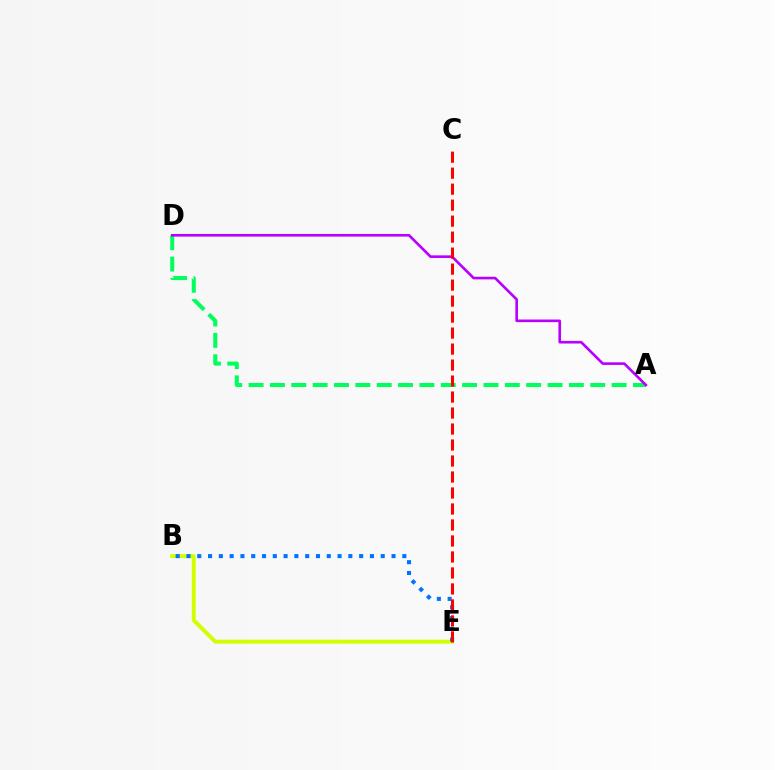{('B', 'E'): [{'color': '#d1ff00', 'line_style': 'solid', 'thickness': 2.82}, {'color': '#0074ff', 'line_style': 'dotted', 'thickness': 2.93}], ('A', 'D'): [{'color': '#00ff5c', 'line_style': 'dashed', 'thickness': 2.9}, {'color': '#b900ff', 'line_style': 'solid', 'thickness': 1.89}], ('C', 'E'): [{'color': '#ff0000', 'line_style': 'dashed', 'thickness': 2.17}]}